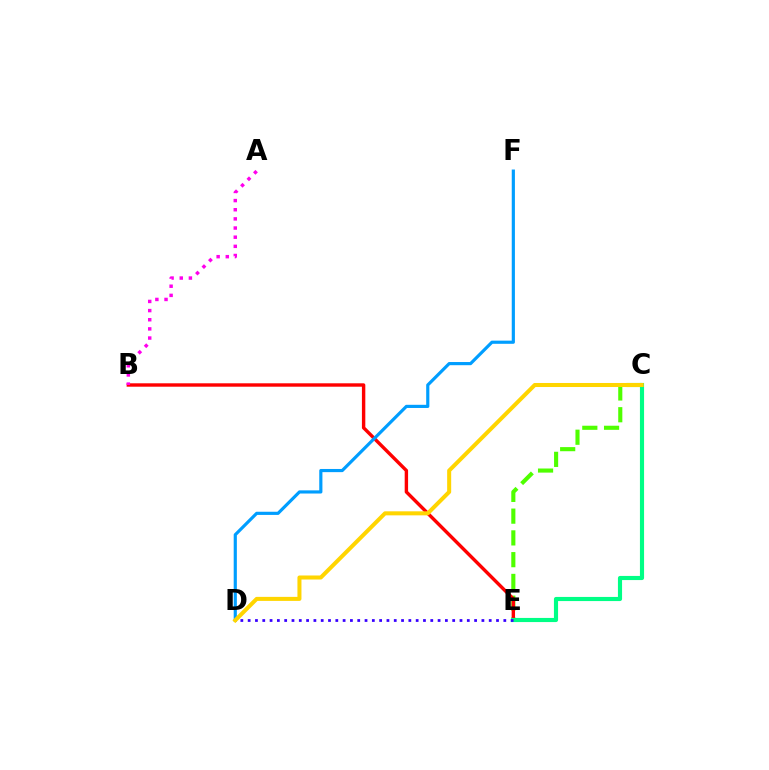{('C', 'E'): [{'color': '#4fff00', 'line_style': 'dashed', 'thickness': 2.96}, {'color': '#00ff86', 'line_style': 'solid', 'thickness': 2.98}], ('B', 'E'): [{'color': '#ff0000', 'line_style': 'solid', 'thickness': 2.45}], ('D', 'F'): [{'color': '#009eff', 'line_style': 'solid', 'thickness': 2.28}], ('A', 'B'): [{'color': '#ff00ed', 'line_style': 'dotted', 'thickness': 2.49}], ('D', 'E'): [{'color': '#3700ff', 'line_style': 'dotted', 'thickness': 1.98}], ('C', 'D'): [{'color': '#ffd500', 'line_style': 'solid', 'thickness': 2.9}]}